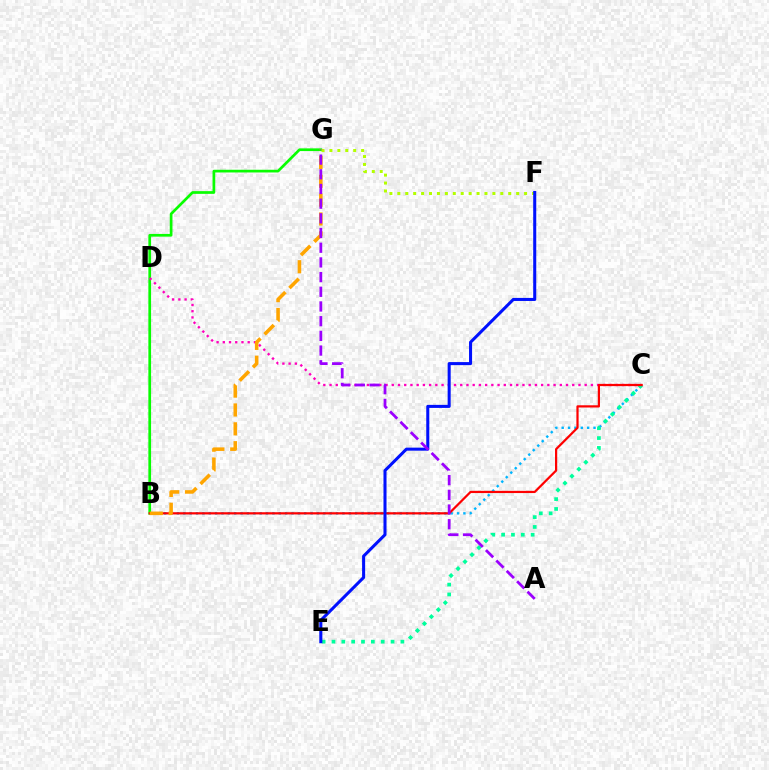{('B', 'C'): [{'color': '#00b5ff', 'line_style': 'dotted', 'thickness': 1.73}, {'color': '#ff0000', 'line_style': 'solid', 'thickness': 1.6}], ('B', 'G'): [{'color': '#08ff00', 'line_style': 'solid', 'thickness': 1.95}, {'color': '#ffa500', 'line_style': 'dashed', 'thickness': 2.56}], ('F', 'G'): [{'color': '#b3ff00', 'line_style': 'dotted', 'thickness': 2.15}], ('C', 'E'): [{'color': '#00ff9d', 'line_style': 'dotted', 'thickness': 2.68}], ('C', 'D'): [{'color': '#ff00bd', 'line_style': 'dotted', 'thickness': 1.69}], ('E', 'F'): [{'color': '#0010ff', 'line_style': 'solid', 'thickness': 2.19}], ('A', 'G'): [{'color': '#9b00ff', 'line_style': 'dashed', 'thickness': 2.0}]}